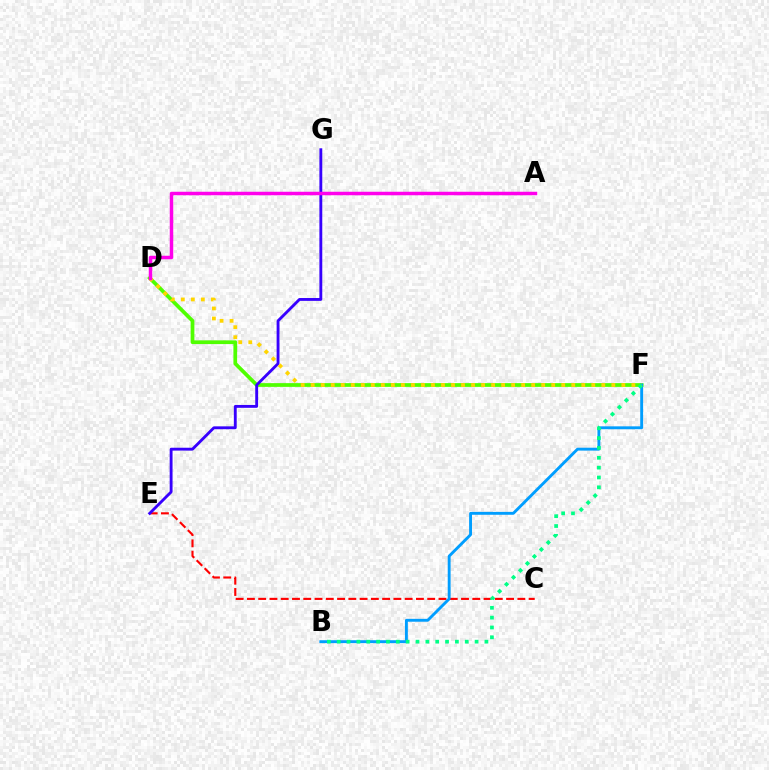{('C', 'E'): [{'color': '#ff0000', 'line_style': 'dashed', 'thickness': 1.53}], ('D', 'F'): [{'color': '#4fff00', 'line_style': 'solid', 'thickness': 2.69}, {'color': '#ffd500', 'line_style': 'dotted', 'thickness': 2.72}], ('E', 'G'): [{'color': '#3700ff', 'line_style': 'solid', 'thickness': 2.06}], ('B', 'F'): [{'color': '#009eff', 'line_style': 'solid', 'thickness': 2.08}, {'color': '#00ff86', 'line_style': 'dotted', 'thickness': 2.68}], ('A', 'D'): [{'color': '#ff00ed', 'line_style': 'solid', 'thickness': 2.51}]}